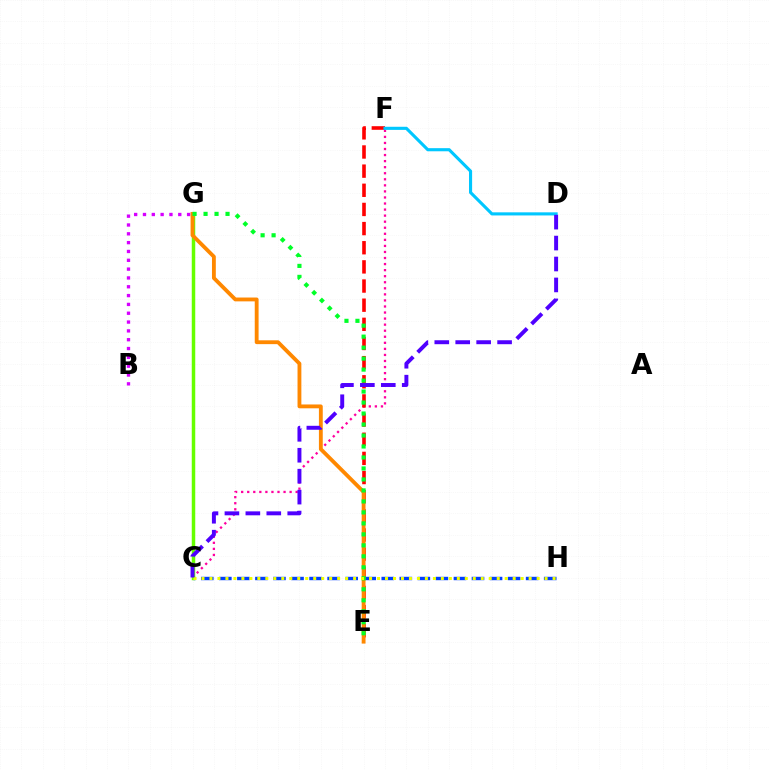{('B', 'G'): [{'color': '#d600ff', 'line_style': 'dotted', 'thickness': 2.4}], ('C', 'G'): [{'color': '#00ffaf', 'line_style': 'solid', 'thickness': 1.9}, {'color': '#66ff00', 'line_style': 'solid', 'thickness': 2.51}], ('C', 'F'): [{'color': '#ff00a0', 'line_style': 'dotted', 'thickness': 1.65}], ('E', 'F'): [{'color': '#ff0000', 'line_style': 'dashed', 'thickness': 2.6}], ('C', 'H'): [{'color': '#003fff', 'line_style': 'dashed', 'thickness': 2.45}, {'color': '#eeff00', 'line_style': 'dotted', 'thickness': 2.17}], ('E', 'G'): [{'color': '#ff8800', 'line_style': 'solid', 'thickness': 2.76}, {'color': '#00ff27', 'line_style': 'dotted', 'thickness': 2.98}], ('D', 'F'): [{'color': '#00c7ff', 'line_style': 'solid', 'thickness': 2.24}], ('C', 'D'): [{'color': '#4f00ff', 'line_style': 'dashed', 'thickness': 2.84}]}